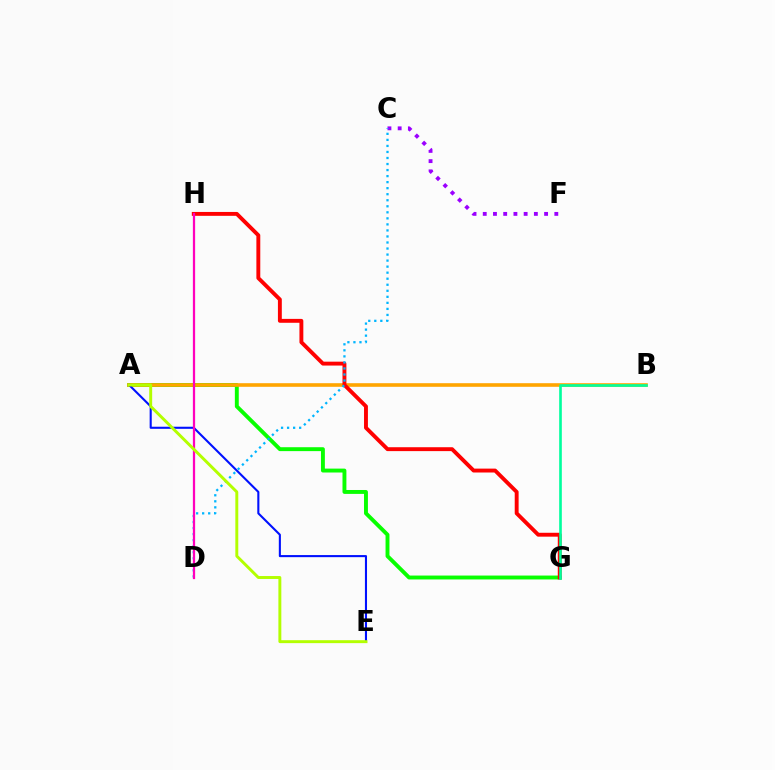{('A', 'G'): [{'color': '#08ff00', 'line_style': 'solid', 'thickness': 2.81}], ('A', 'B'): [{'color': '#ffa500', 'line_style': 'solid', 'thickness': 2.6}], ('A', 'E'): [{'color': '#0010ff', 'line_style': 'solid', 'thickness': 1.51}, {'color': '#b3ff00', 'line_style': 'solid', 'thickness': 2.11}], ('C', 'F'): [{'color': '#9b00ff', 'line_style': 'dotted', 'thickness': 2.78}], ('G', 'H'): [{'color': '#ff0000', 'line_style': 'solid', 'thickness': 2.8}], ('B', 'G'): [{'color': '#00ff9d', 'line_style': 'solid', 'thickness': 1.9}], ('C', 'D'): [{'color': '#00b5ff', 'line_style': 'dotted', 'thickness': 1.64}], ('D', 'H'): [{'color': '#ff00bd', 'line_style': 'solid', 'thickness': 1.62}]}